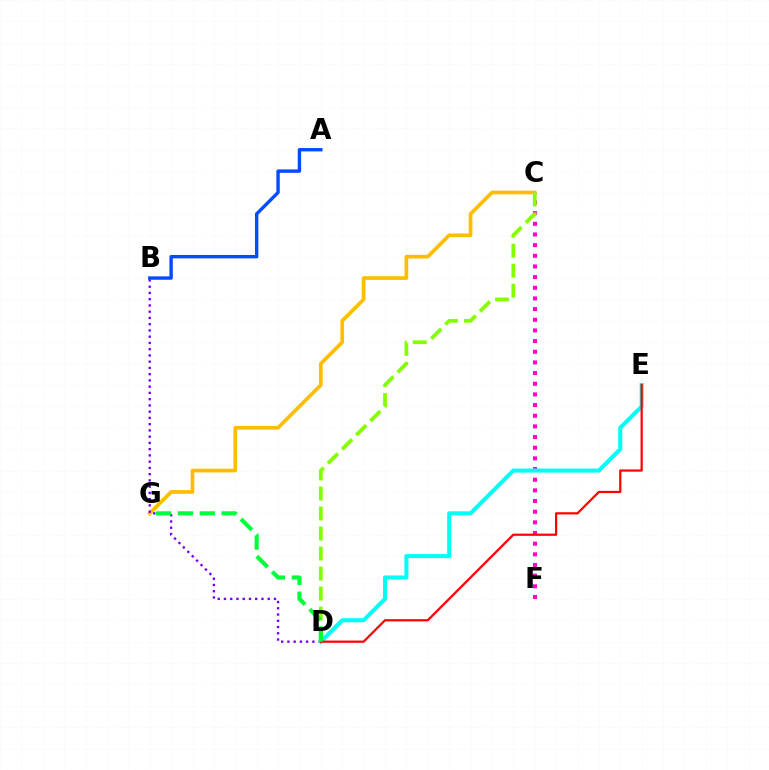{('C', 'G'): [{'color': '#ffbd00', 'line_style': 'solid', 'thickness': 2.67}], ('C', 'F'): [{'color': '#ff00cf', 'line_style': 'dotted', 'thickness': 2.9}], ('C', 'D'): [{'color': '#84ff00', 'line_style': 'dashed', 'thickness': 2.72}], ('B', 'D'): [{'color': '#7200ff', 'line_style': 'dotted', 'thickness': 1.7}], ('D', 'E'): [{'color': '#00fff6', 'line_style': 'solid', 'thickness': 2.92}, {'color': '#ff0000', 'line_style': 'solid', 'thickness': 1.6}], ('D', 'G'): [{'color': '#00ff39', 'line_style': 'dashed', 'thickness': 2.97}], ('A', 'B'): [{'color': '#004bff', 'line_style': 'solid', 'thickness': 2.43}]}